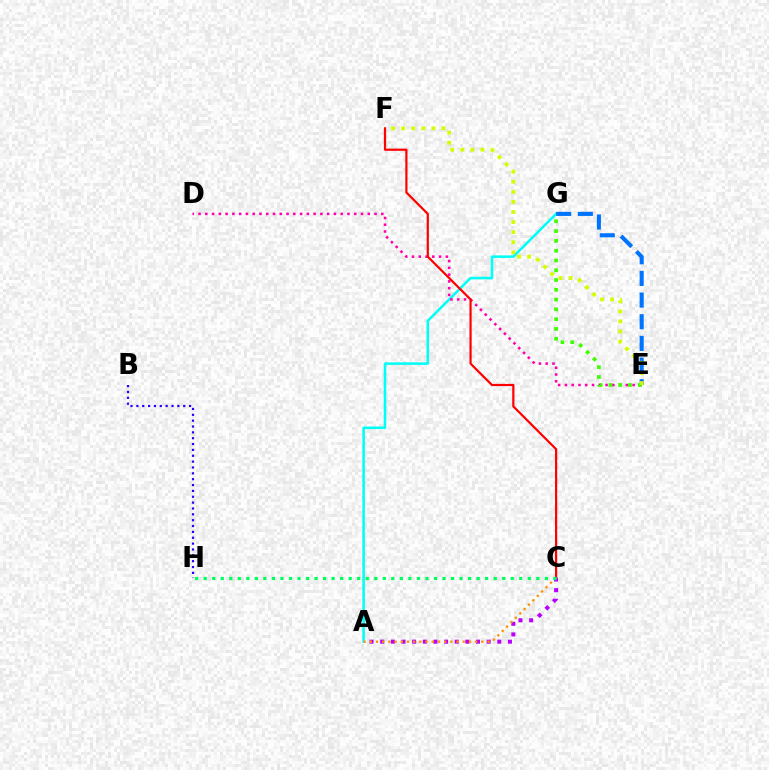{('A', 'G'): [{'color': '#00fff6', 'line_style': 'solid', 'thickness': 1.83}], ('B', 'H'): [{'color': '#2500ff', 'line_style': 'dotted', 'thickness': 1.59}], ('D', 'E'): [{'color': '#ff00ac', 'line_style': 'dotted', 'thickness': 1.84}], ('C', 'F'): [{'color': '#ff0000', 'line_style': 'solid', 'thickness': 1.59}], ('E', 'G'): [{'color': '#0074ff', 'line_style': 'dashed', 'thickness': 2.94}, {'color': '#3dff00', 'line_style': 'dotted', 'thickness': 2.66}], ('A', 'C'): [{'color': '#b900ff', 'line_style': 'dotted', 'thickness': 2.89}, {'color': '#ff9400', 'line_style': 'dotted', 'thickness': 1.68}], ('E', 'F'): [{'color': '#d1ff00', 'line_style': 'dotted', 'thickness': 2.74}], ('C', 'H'): [{'color': '#00ff5c', 'line_style': 'dotted', 'thickness': 2.32}]}